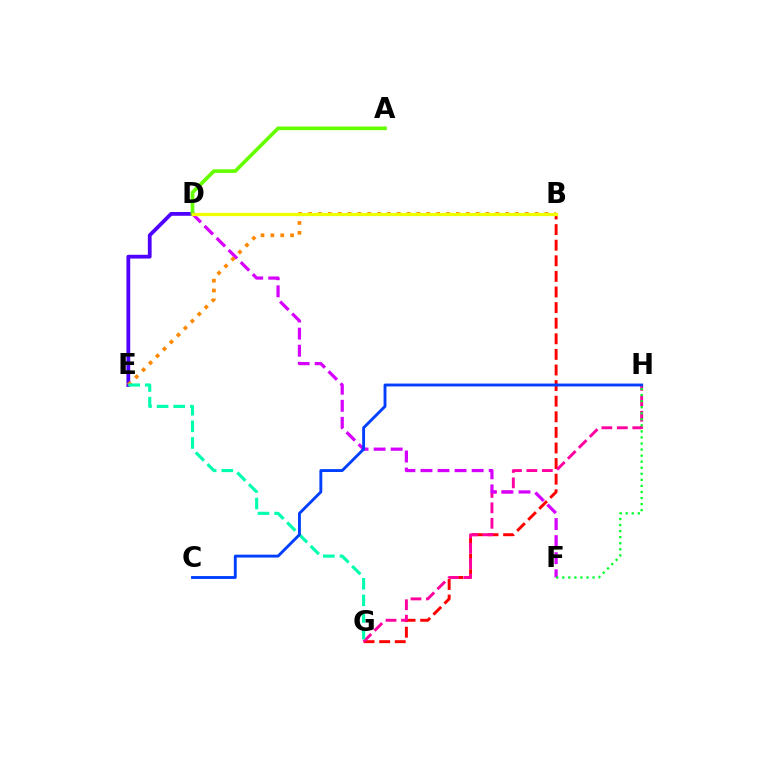{('B', 'G'): [{'color': '#ff0000', 'line_style': 'dashed', 'thickness': 2.12}], ('D', 'E'): [{'color': '#4f00ff', 'line_style': 'solid', 'thickness': 2.72}], ('A', 'D'): [{'color': '#66ff00', 'line_style': 'solid', 'thickness': 2.65}], ('G', 'H'): [{'color': '#ff00a0', 'line_style': 'dashed', 'thickness': 2.1}], ('D', 'F'): [{'color': '#d600ff', 'line_style': 'dashed', 'thickness': 2.32}], ('F', 'H'): [{'color': '#00ff27', 'line_style': 'dotted', 'thickness': 1.65}], ('B', 'D'): [{'color': '#00c7ff', 'line_style': 'solid', 'thickness': 1.95}, {'color': '#eeff00', 'line_style': 'solid', 'thickness': 2.34}], ('B', 'E'): [{'color': '#ff8800', 'line_style': 'dotted', 'thickness': 2.68}], ('E', 'G'): [{'color': '#00ffaf', 'line_style': 'dashed', 'thickness': 2.26}], ('C', 'H'): [{'color': '#003fff', 'line_style': 'solid', 'thickness': 2.07}]}